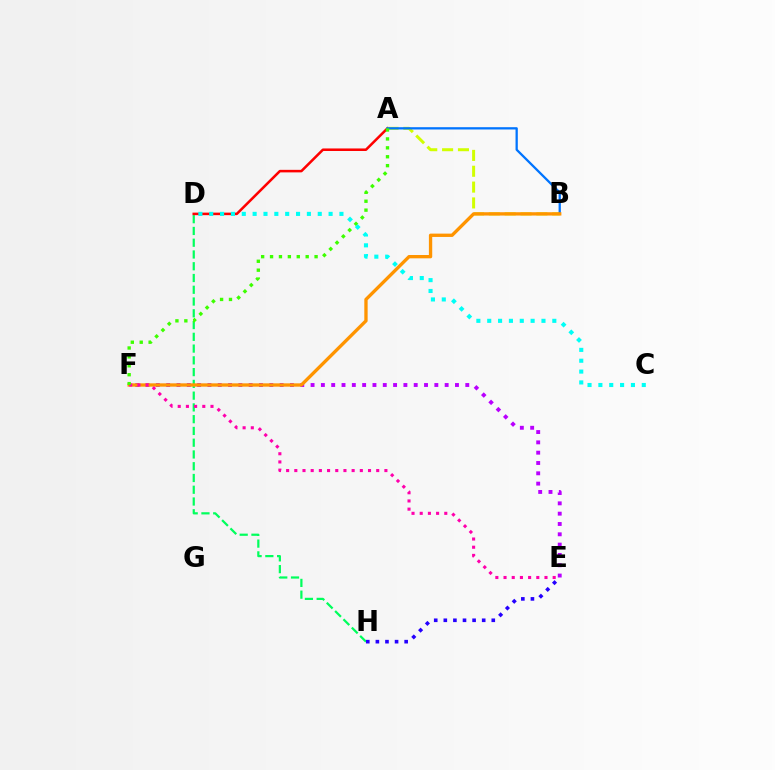{('E', 'F'): [{'color': '#b900ff', 'line_style': 'dotted', 'thickness': 2.8}, {'color': '#ff00ac', 'line_style': 'dotted', 'thickness': 2.23}], ('D', 'H'): [{'color': '#00ff5c', 'line_style': 'dashed', 'thickness': 1.6}], ('A', 'D'): [{'color': '#ff0000', 'line_style': 'solid', 'thickness': 1.83}], ('A', 'B'): [{'color': '#d1ff00', 'line_style': 'dashed', 'thickness': 2.15}, {'color': '#0074ff', 'line_style': 'solid', 'thickness': 1.64}], ('E', 'H'): [{'color': '#2500ff', 'line_style': 'dotted', 'thickness': 2.61}], ('B', 'F'): [{'color': '#ff9400', 'line_style': 'solid', 'thickness': 2.4}], ('A', 'F'): [{'color': '#3dff00', 'line_style': 'dotted', 'thickness': 2.42}], ('C', 'D'): [{'color': '#00fff6', 'line_style': 'dotted', 'thickness': 2.95}]}